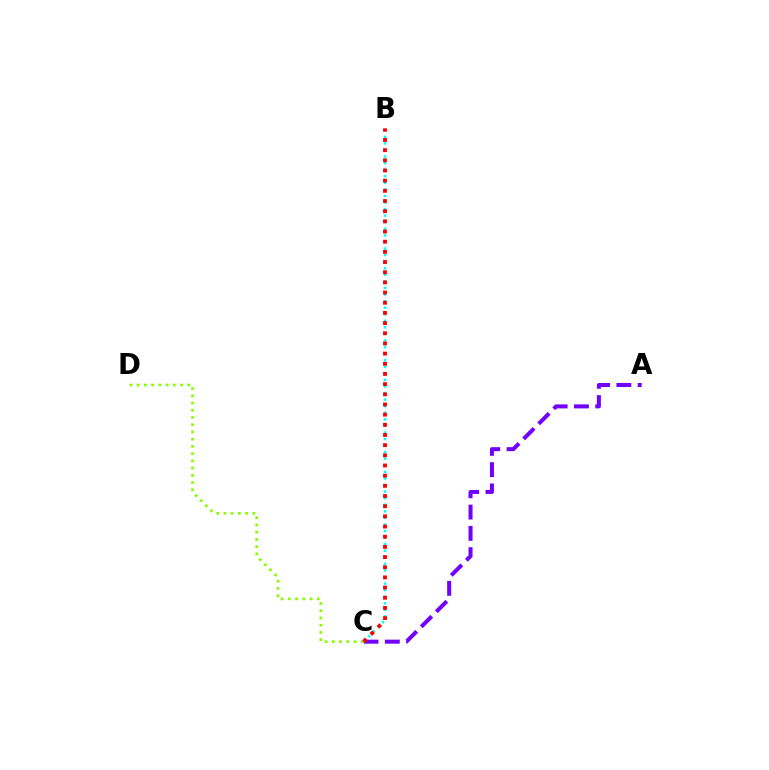{('A', 'C'): [{'color': '#7200ff', 'line_style': 'dashed', 'thickness': 2.89}], ('C', 'D'): [{'color': '#84ff00', 'line_style': 'dotted', 'thickness': 1.97}], ('B', 'C'): [{'color': '#00fff6', 'line_style': 'dotted', 'thickness': 1.79}, {'color': '#ff0000', 'line_style': 'dotted', 'thickness': 2.76}]}